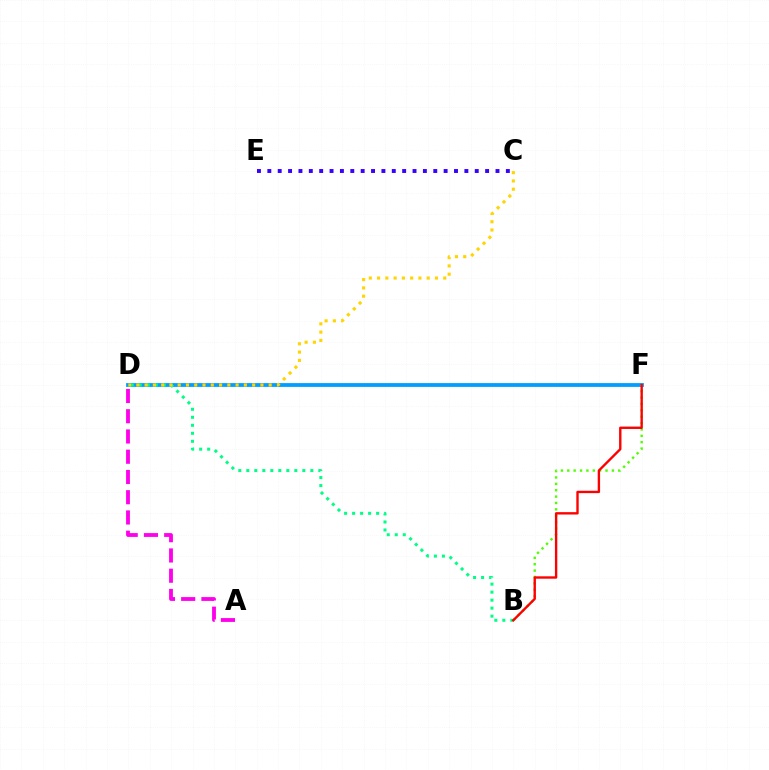{('D', 'F'): [{'color': '#009eff', 'line_style': 'solid', 'thickness': 2.73}], ('A', 'D'): [{'color': '#ff00ed', 'line_style': 'dashed', 'thickness': 2.75}], ('B', 'F'): [{'color': '#4fff00', 'line_style': 'dotted', 'thickness': 1.73}, {'color': '#ff0000', 'line_style': 'solid', 'thickness': 1.71}], ('B', 'D'): [{'color': '#00ff86', 'line_style': 'dotted', 'thickness': 2.17}], ('C', 'D'): [{'color': '#ffd500', 'line_style': 'dotted', 'thickness': 2.25}], ('C', 'E'): [{'color': '#3700ff', 'line_style': 'dotted', 'thickness': 2.82}]}